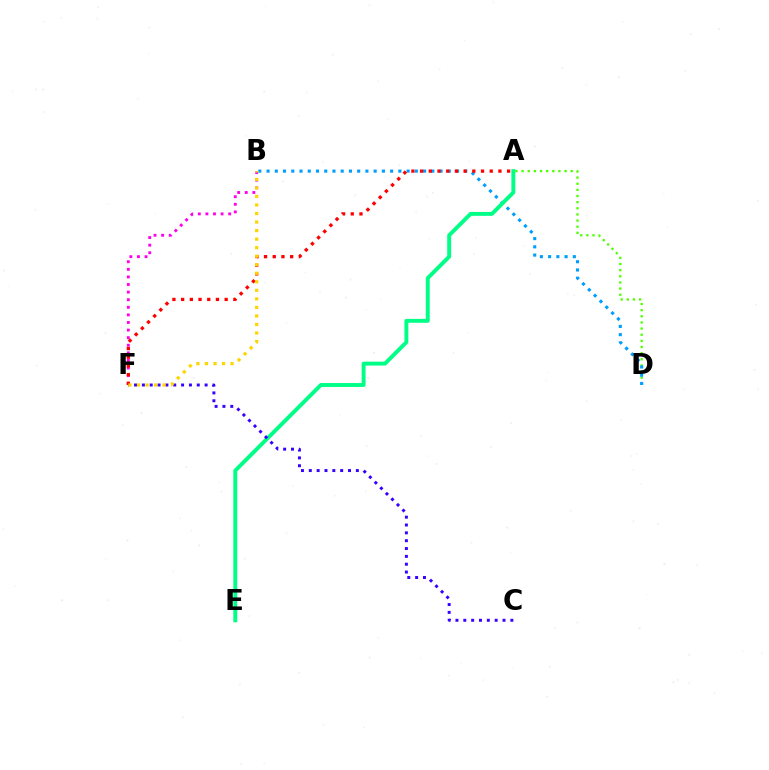{('B', 'F'): [{'color': '#ff00ed', 'line_style': 'dotted', 'thickness': 2.06}, {'color': '#ffd500', 'line_style': 'dotted', 'thickness': 2.32}], ('A', 'D'): [{'color': '#4fff00', 'line_style': 'dotted', 'thickness': 1.67}], ('B', 'D'): [{'color': '#009eff', 'line_style': 'dotted', 'thickness': 2.24}], ('A', 'E'): [{'color': '#00ff86', 'line_style': 'solid', 'thickness': 2.82}], ('C', 'F'): [{'color': '#3700ff', 'line_style': 'dotted', 'thickness': 2.13}], ('A', 'F'): [{'color': '#ff0000', 'line_style': 'dotted', 'thickness': 2.36}]}